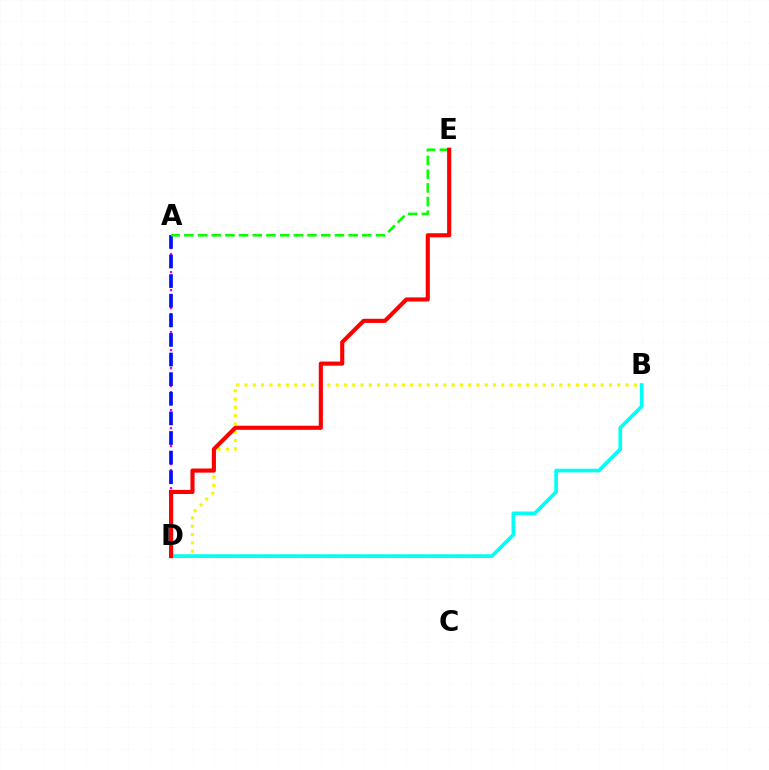{('A', 'D'): [{'color': '#ee00ff', 'line_style': 'dotted', 'thickness': 1.63}, {'color': '#0010ff', 'line_style': 'dashed', 'thickness': 2.66}], ('B', 'D'): [{'color': '#fcf500', 'line_style': 'dotted', 'thickness': 2.25}, {'color': '#00fff6', 'line_style': 'solid', 'thickness': 2.65}], ('A', 'E'): [{'color': '#08ff00', 'line_style': 'dashed', 'thickness': 1.86}], ('D', 'E'): [{'color': '#ff0000', 'line_style': 'solid', 'thickness': 2.97}]}